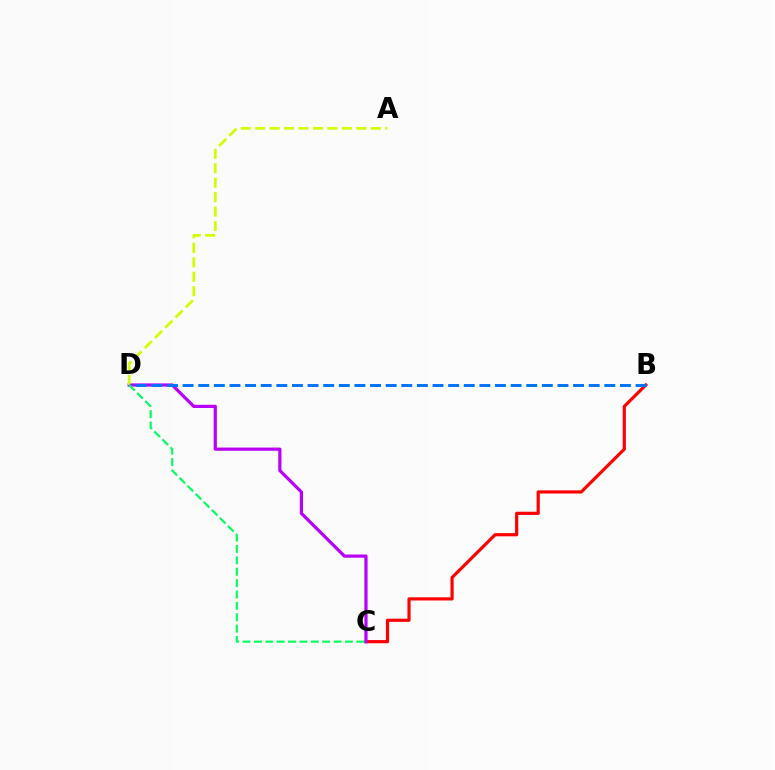{('B', 'C'): [{'color': '#ff0000', 'line_style': 'solid', 'thickness': 2.29}], ('C', 'D'): [{'color': '#b900ff', 'line_style': 'solid', 'thickness': 2.3}, {'color': '#00ff5c', 'line_style': 'dashed', 'thickness': 1.55}], ('A', 'D'): [{'color': '#d1ff00', 'line_style': 'dashed', 'thickness': 1.96}], ('B', 'D'): [{'color': '#0074ff', 'line_style': 'dashed', 'thickness': 2.12}]}